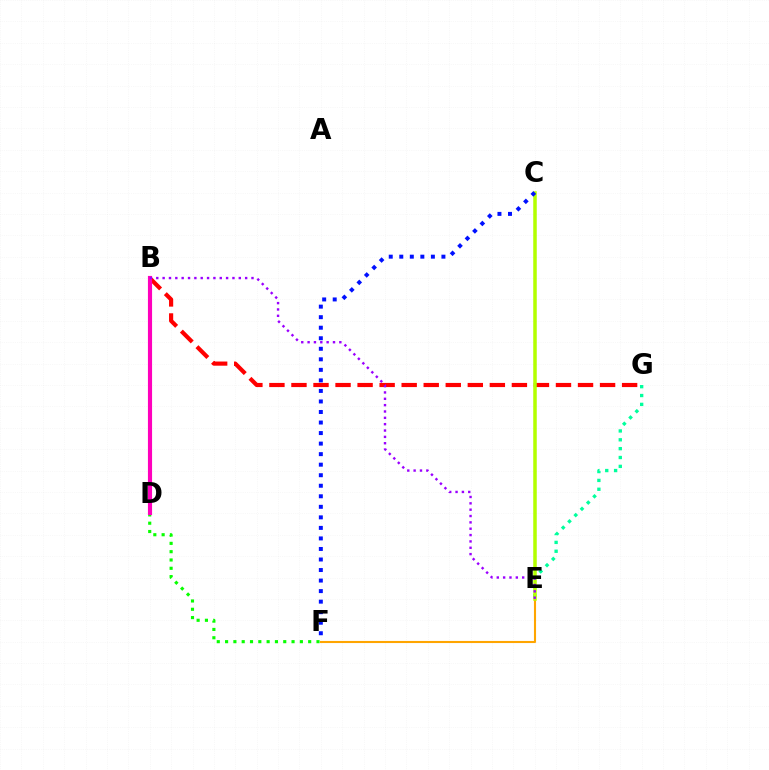{('E', 'F'): [{'color': '#ffa500', 'line_style': 'solid', 'thickness': 1.51}], ('B', 'D'): [{'color': '#00b5ff', 'line_style': 'dotted', 'thickness': 1.56}, {'color': '#ff00bd', 'line_style': 'solid', 'thickness': 2.98}], ('D', 'F'): [{'color': '#08ff00', 'line_style': 'dotted', 'thickness': 2.26}], ('E', 'G'): [{'color': '#00ff9d', 'line_style': 'dotted', 'thickness': 2.41}], ('B', 'G'): [{'color': '#ff0000', 'line_style': 'dashed', 'thickness': 2.99}], ('C', 'E'): [{'color': '#b3ff00', 'line_style': 'solid', 'thickness': 2.54}], ('C', 'F'): [{'color': '#0010ff', 'line_style': 'dotted', 'thickness': 2.86}], ('B', 'E'): [{'color': '#9b00ff', 'line_style': 'dotted', 'thickness': 1.72}]}